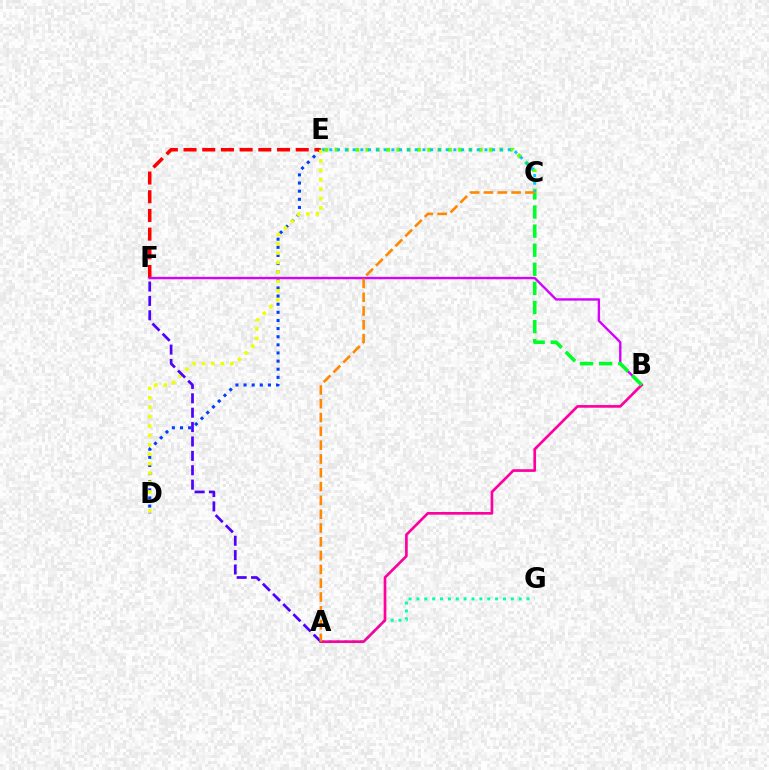{('C', 'E'): [{'color': '#66ff00', 'line_style': 'dotted', 'thickness': 2.8}, {'color': '#00c7ff', 'line_style': 'dotted', 'thickness': 2.11}], ('D', 'E'): [{'color': '#003fff', 'line_style': 'dotted', 'thickness': 2.21}, {'color': '#eeff00', 'line_style': 'dotted', 'thickness': 2.56}], ('A', 'G'): [{'color': '#00ffaf', 'line_style': 'dotted', 'thickness': 2.14}], ('E', 'F'): [{'color': '#ff0000', 'line_style': 'dashed', 'thickness': 2.54}], ('B', 'F'): [{'color': '#d600ff', 'line_style': 'solid', 'thickness': 1.71}], ('A', 'B'): [{'color': '#ff00a0', 'line_style': 'solid', 'thickness': 1.93}], ('A', 'F'): [{'color': '#4f00ff', 'line_style': 'dashed', 'thickness': 1.95}], ('B', 'C'): [{'color': '#00ff27', 'line_style': 'dashed', 'thickness': 2.59}], ('A', 'C'): [{'color': '#ff8800', 'line_style': 'dashed', 'thickness': 1.88}]}